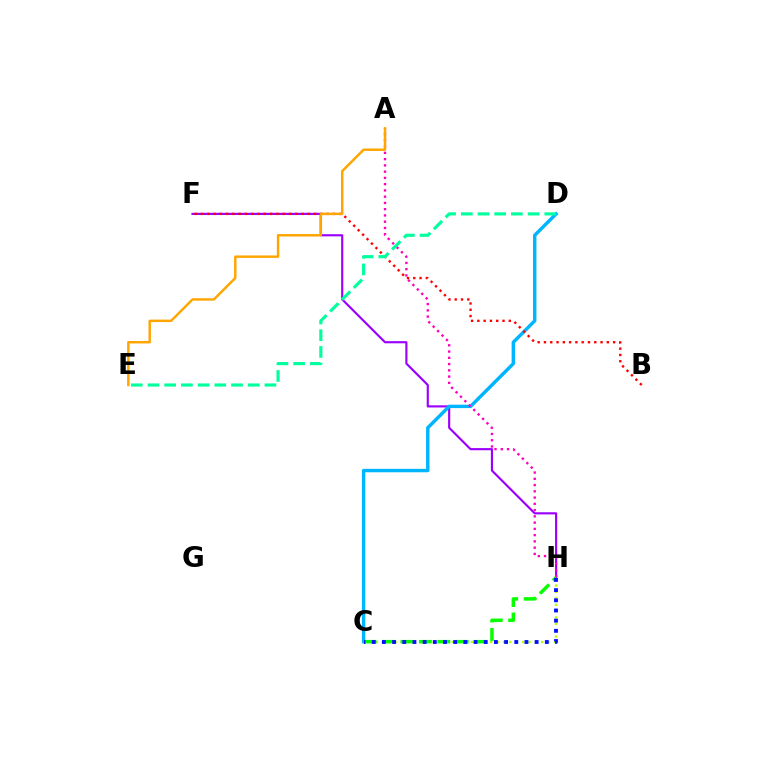{('C', 'H'): [{'color': '#b3ff00', 'line_style': 'dotted', 'thickness': 1.73}, {'color': '#08ff00', 'line_style': 'dashed', 'thickness': 2.51}, {'color': '#0010ff', 'line_style': 'dotted', 'thickness': 2.77}], ('F', 'H'): [{'color': '#9b00ff', 'line_style': 'solid', 'thickness': 1.55}], ('C', 'D'): [{'color': '#00b5ff', 'line_style': 'solid', 'thickness': 2.46}], ('A', 'H'): [{'color': '#ff00bd', 'line_style': 'dotted', 'thickness': 1.7}], ('B', 'F'): [{'color': '#ff0000', 'line_style': 'dotted', 'thickness': 1.71}], ('A', 'E'): [{'color': '#ffa500', 'line_style': 'solid', 'thickness': 1.76}], ('D', 'E'): [{'color': '#00ff9d', 'line_style': 'dashed', 'thickness': 2.27}]}